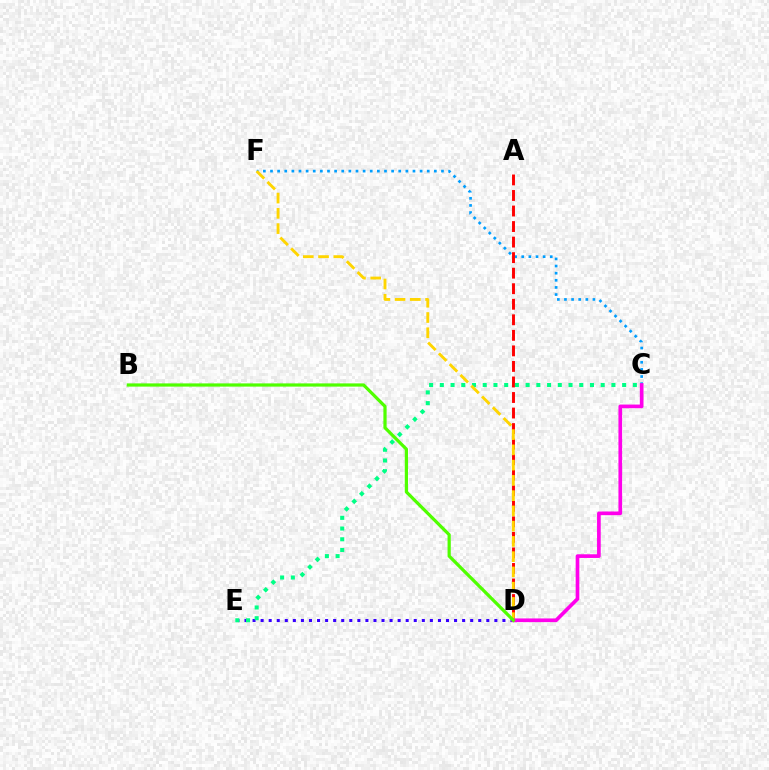{('C', 'F'): [{'color': '#009eff', 'line_style': 'dotted', 'thickness': 1.94}], ('D', 'E'): [{'color': '#3700ff', 'line_style': 'dotted', 'thickness': 2.19}], ('A', 'D'): [{'color': '#ff0000', 'line_style': 'dashed', 'thickness': 2.11}], ('C', 'E'): [{'color': '#00ff86', 'line_style': 'dotted', 'thickness': 2.91}], ('D', 'F'): [{'color': '#ffd500', 'line_style': 'dashed', 'thickness': 2.07}], ('C', 'D'): [{'color': '#ff00ed', 'line_style': 'solid', 'thickness': 2.65}], ('B', 'D'): [{'color': '#4fff00', 'line_style': 'solid', 'thickness': 2.32}]}